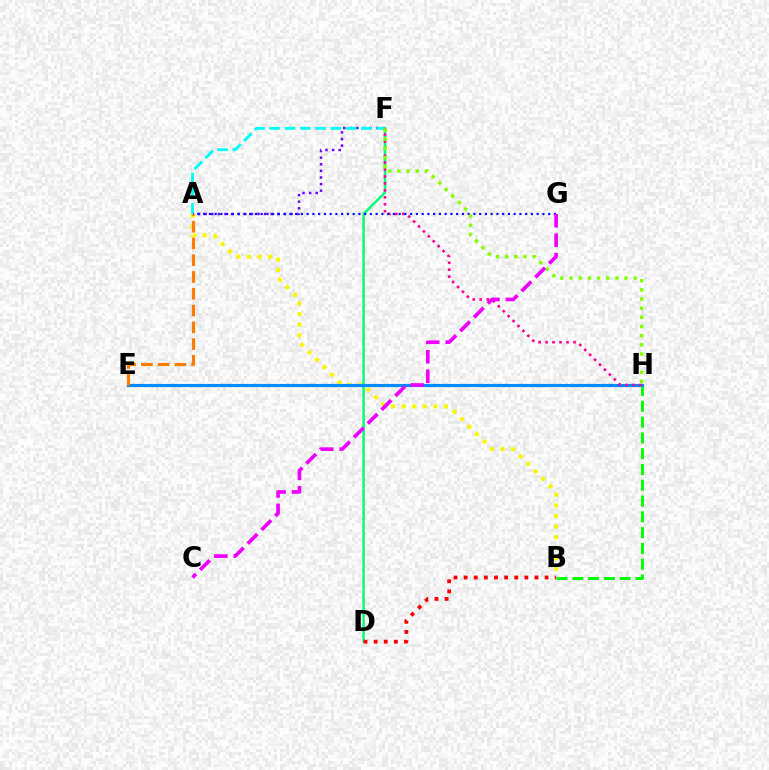{('A', 'F'): [{'color': '#7200ff', 'line_style': 'dotted', 'thickness': 1.79}, {'color': '#00fff6', 'line_style': 'dashed', 'thickness': 2.07}], ('B', 'H'): [{'color': '#08ff00', 'line_style': 'dashed', 'thickness': 2.15}], ('A', 'B'): [{'color': '#fcf500', 'line_style': 'dotted', 'thickness': 2.88}], ('D', 'F'): [{'color': '#00ff74', 'line_style': 'solid', 'thickness': 1.76}], ('B', 'D'): [{'color': '#ff0000', 'line_style': 'dotted', 'thickness': 2.75}], ('E', 'H'): [{'color': '#008cff', 'line_style': 'solid', 'thickness': 2.27}], ('F', 'H'): [{'color': '#ff0094', 'line_style': 'dotted', 'thickness': 1.89}, {'color': '#84ff00', 'line_style': 'dotted', 'thickness': 2.49}], ('A', 'G'): [{'color': '#0010ff', 'line_style': 'dotted', 'thickness': 1.56}], ('A', 'E'): [{'color': '#ff7c00', 'line_style': 'dashed', 'thickness': 2.28}], ('C', 'G'): [{'color': '#ee00ff', 'line_style': 'dashed', 'thickness': 2.65}]}